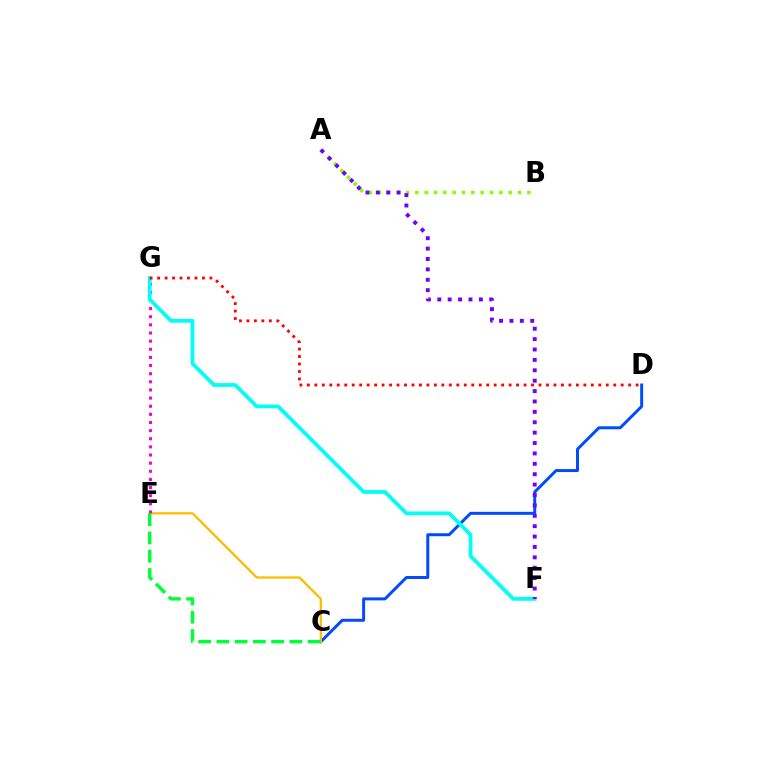{('C', 'D'): [{'color': '#004bff', 'line_style': 'solid', 'thickness': 2.14}], ('C', 'E'): [{'color': '#ffbd00', 'line_style': 'solid', 'thickness': 1.66}, {'color': '#00ff39', 'line_style': 'dashed', 'thickness': 2.48}], ('E', 'G'): [{'color': '#ff00cf', 'line_style': 'dotted', 'thickness': 2.21}], ('A', 'B'): [{'color': '#84ff00', 'line_style': 'dotted', 'thickness': 2.54}], ('F', 'G'): [{'color': '#00fff6', 'line_style': 'solid', 'thickness': 2.7}], ('A', 'F'): [{'color': '#7200ff', 'line_style': 'dotted', 'thickness': 2.82}], ('D', 'G'): [{'color': '#ff0000', 'line_style': 'dotted', 'thickness': 2.03}]}